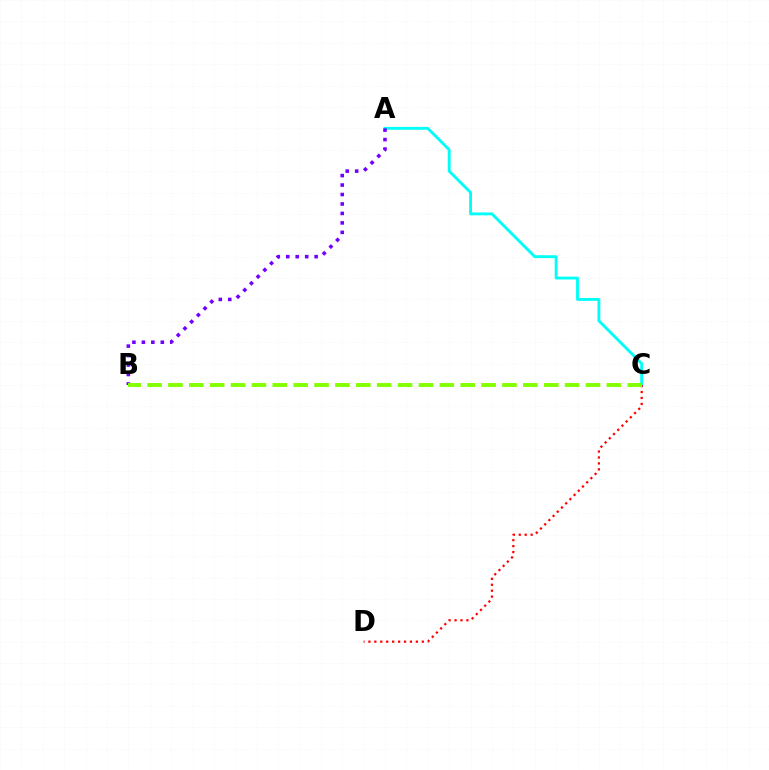{('A', 'C'): [{'color': '#00fff6', 'line_style': 'solid', 'thickness': 2.07}], ('A', 'B'): [{'color': '#7200ff', 'line_style': 'dotted', 'thickness': 2.57}], ('C', 'D'): [{'color': '#ff0000', 'line_style': 'dotted', 'thickness': 1.61}], ('B', 'C'): [{'color': '#84ff00', 'line_style': 'dashed', 'thickness': 2.84}]}